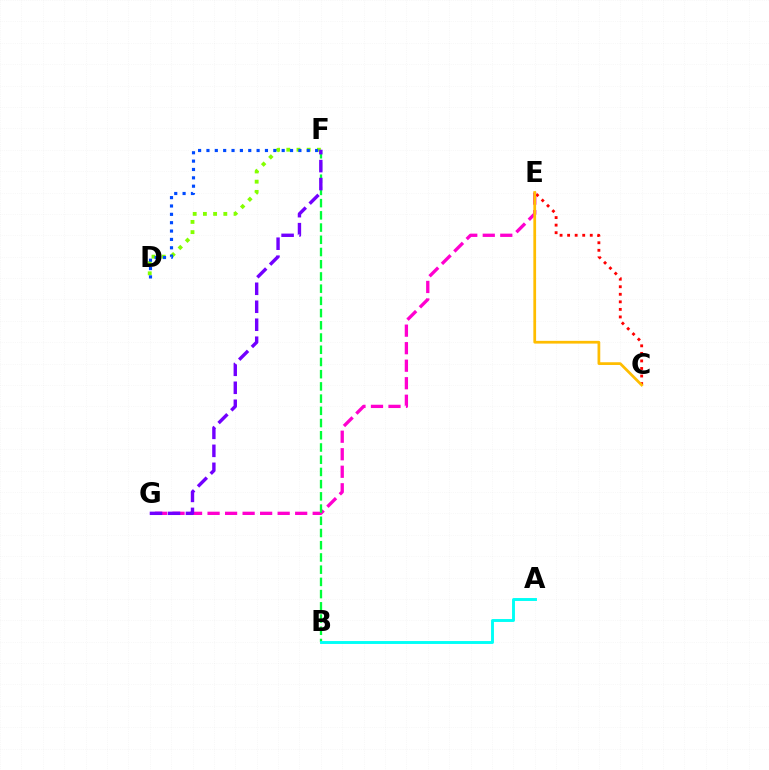{('D', 'F'): [{'color': '#84ff00', 'line_style': 'dotted', 'thickness': 2.77}, {'color': '#004bff', 'line_style': 'dotted', 'thickness': 2.27}], ('E', 'G'): [{'color': '#ff00cf', 'line_style': 'dashed', 'thickness': 2.38}], ('B', 'F'): [{'color': '#00ff39', 'line_style': 'dashed', 'thickness': 1.66}], ('C', 'E'): [{'color': '#ff0000', 'line_style': 'dotted', 'thickness': 2.05}, {'color': '#ffbd00', 'line_style': 'solid', 'thickness': 1.97}], ('A', 'B'): [{'color': '#00fff6', 'line_style': 'solid', 'thickness': 2.09}], ('F', 'G'): [{'color': '#7200ff', 'line_style': 'dashed', 'thickness': 2.44}]}